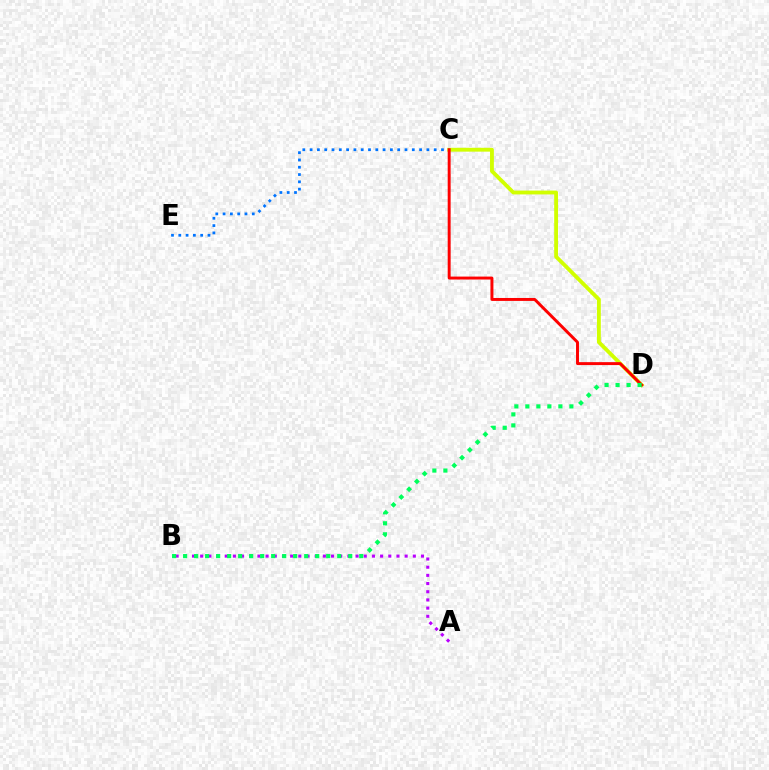{('C', 'D'): [{'color': '#d1ff00', 'line_style': 'solid', 'thickness': 2.77}, {'color': '#ff0000', 'line_style': 'solid', 'thickness': 2.12}], ('C', 'E'): [{'color': '#0074ff', 'line_style': 'dotted', 'thickness': 1.98}], ('A', 'B'): [{'color': '#b900ff', 'line_style': 'dotted', 'thickness': 2.22}], ('B', 'D'): [{'color': '#00ff5c', 'line_style': 'dotted', 'thickness': 2.99}]}